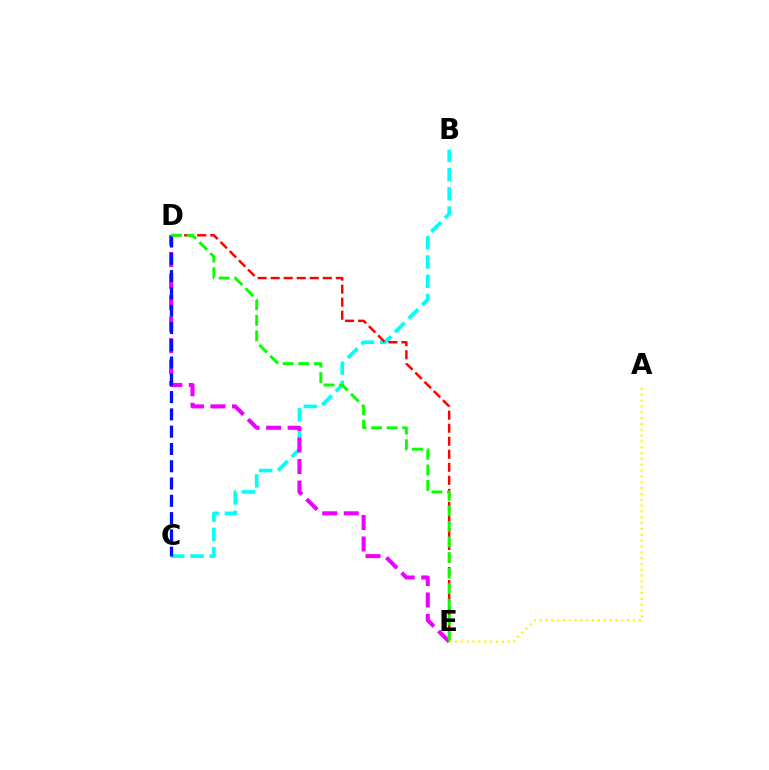{('B', 'C'): [{'color': '#00fff6', 'line_style': 'dashed', 'thickness': 2.62}], ('D', 'E'): [{'color': '#ff0000', 'line_style': 'dashed', 'thickness': 1.77}, {'color': '#ee00ff', 'line_style': 'dashed', 'thickness': 2.92}, {'color': '#08ff00', 'line_style': 'dashed', 'thickness': 2.11}], ('C', 'D'): [{'color': '#0010ff', 'line_style': 'dashed', 'thickness': 2.35}], ('A', 'E'): [{'color': '#fcf500', 'line_style': 'dotted', 'thickness': 1.58}]}